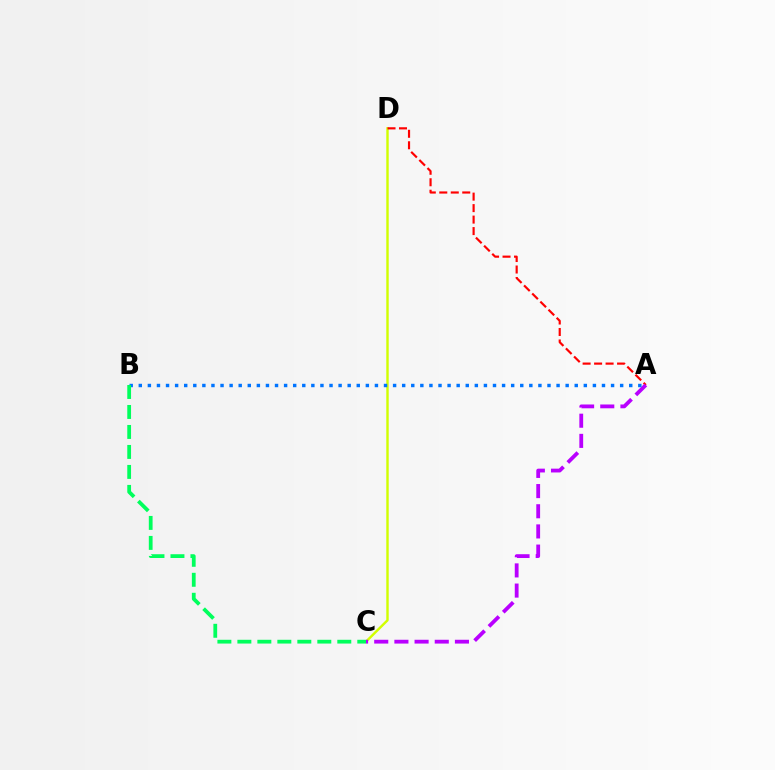{('C', 'D'): [{'color': '#d1ff00', 'line_style': 'solid', 'thickness': 1.74}], ('A', 'D'): [{'color': '#ff0000', 'line_style': 'dashed', 'thickness': 1.56}], ('A', 'C'): [{'color': '#b900ff', 'line_style': 'dashed', 'thickness': 2.74}], ('A', 'B'): [{'color': '#0074ff', 'line_style': 'dotted', 'thickness': 2.47}], ('B', 'C'): [{'color': '#00ff5c', 'line_style': 'dashed', 'thickness': 2.71}]}